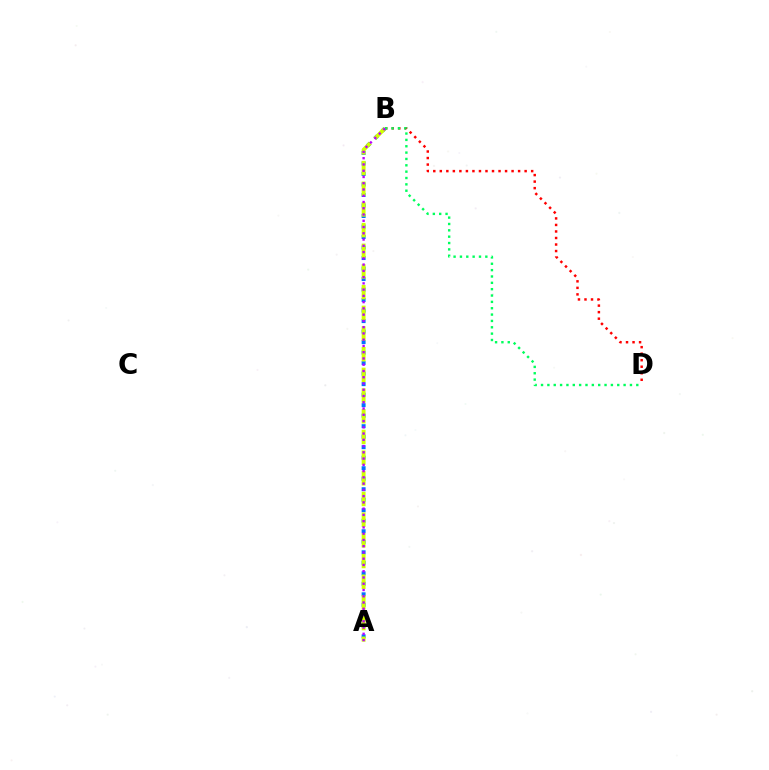{('A', 'B'): [{'color': '#0074ff', 'line_style': 'dotted', 'thickness': 2.85}, {'color': '#d1ff00', 'line_style': 'dashed', 'thickness': 2.81}, {'color': '#b900ff', 'line_style': 'dotted', 'thickness': 1.7}], ('B', 'D'): [{'color': '#ff0000', 'line_style': 'dotted', 'thickness': 1.77}, {'color': '#00ff5c', 'line_style': 'dotted', 'thickness': 1.73}]}